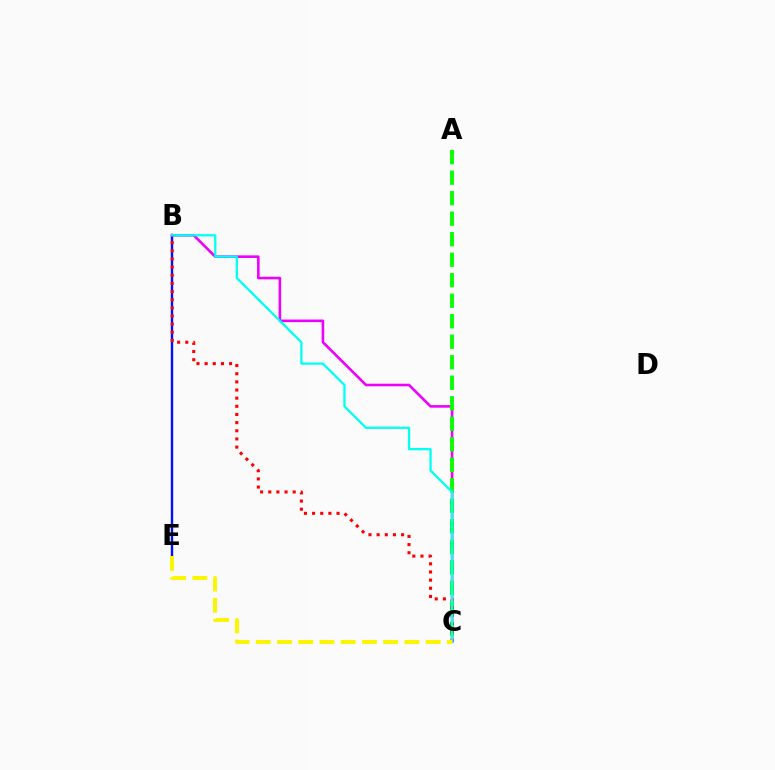{('B', 'E'): [{'color': '#0010ff', 'line_style': 'solid', 'thickness': 1.73}], ('B', 'C'): [{'color': '#ee00ff', 'line_style': 'solid', 'thickness': 1.87}, {'color': '#ff0000', 'line_style': 'dotted', 'thickness': 2.22}, {'color': '#00fff6', 'line_style': 'solid', 'thickness': 1.63}], ('A', 'C'): [{'color': '#08ff00', 'line_style': 'dashed', 'thickness': 2.79}], ('C', 'E'): [{'color': '#fcf500', 'line_style': 'dashed', 'thickness': 2.88}]}